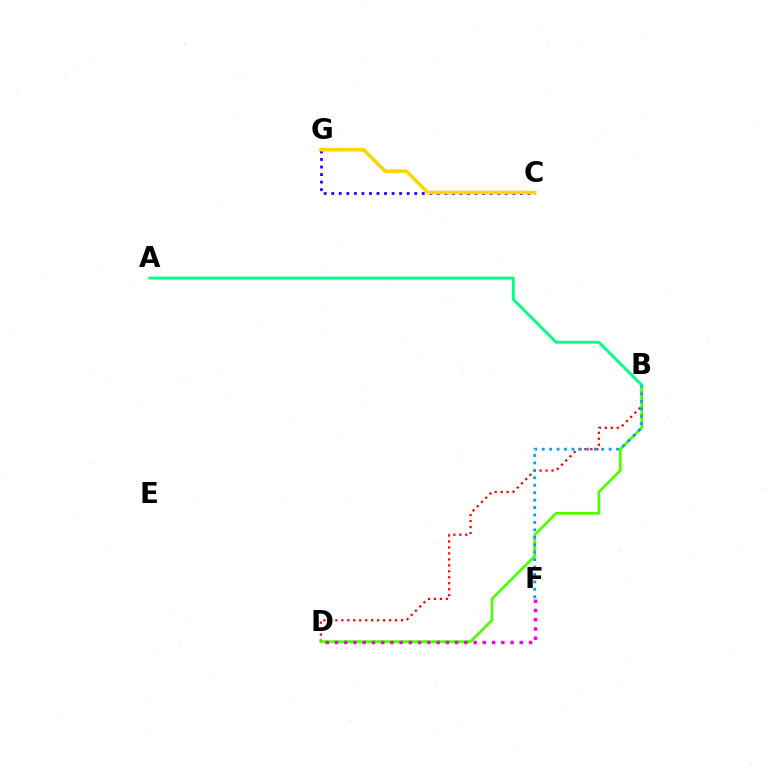{('B', 'D'): [{'color': '#ff0000', 'line_style': 'dotted', 'thickness': 1.62}, {'color': '#4fff00', 'line_style': 'solid', 'thickness': 1.96}], ('C', 'G'): [{'color': '#3700ff', 'line_style': 'dotted', 'thickness': 2.05}, {'color': '#ffd500', 'line_style': 'solid', 'thickness': 2.56}], ('D', 'F'): [{'color': '#ff00ed', 'line_style': 'dotted', 'thickness': 2.51}], ('B', 'F'): [{'color': '#009eff', 'line_style': 'dotted', 'thickness': 2.02}], ('A', 'B'): [{'color': '#00ff86', 'line_style': 'solid', 'thickness': 2.07}]}